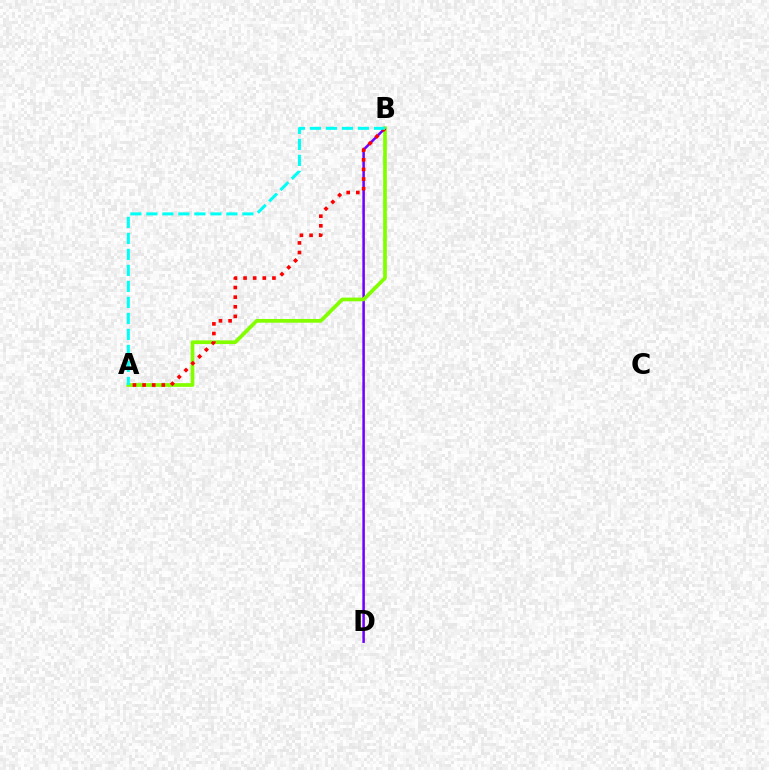{('B', 'D'): [{'color': '#7200ff', 'line_style': 'solid', 'thickness': 1.82}], ('A', 'B'): [{'color': '#84ff00', 'line_style': 'solid', 'thickness': 2.68}, {'color': '#ff0000', 'line_style': 'dotted', 'thickness': 2.62}, {'color': '#00fff6', 'line_style': 'dashed', 'thickness': 2.17}]}